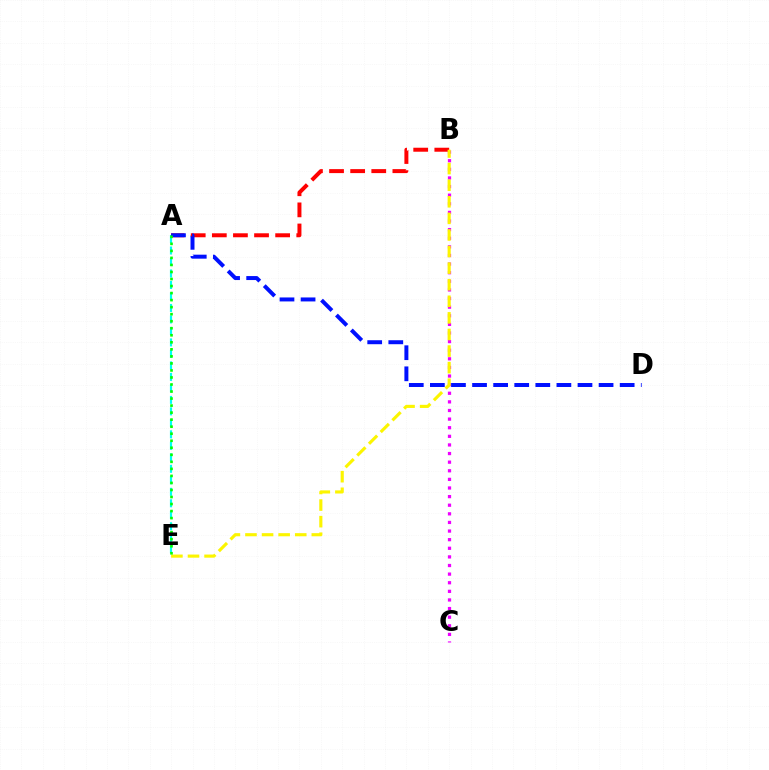{('A', 'E'): [{'color': '#00fff6', 'line_style': 'dashed', 'thickness': 1.56}, {'color': '#08ff00', 'line_style': 'dotted', 'thickness': 1.91}], ('A', 'B'): [{'color': '#ff0000', 'line_style': 'dashed', 'thickness': 2.87}], ('B', 'C'): [{'color': '#ee00ff', 'line_style': 'dotted', 'thickness': 2.34}], ('B', 'E'): [{'color': '#fcf500', 'line_style': 'dashed', 'thickness': 2.25}], ('A', 'D'): [{'color': '#0010ff', 'line_style': 'dashed', 'thickness': 2.86}]}